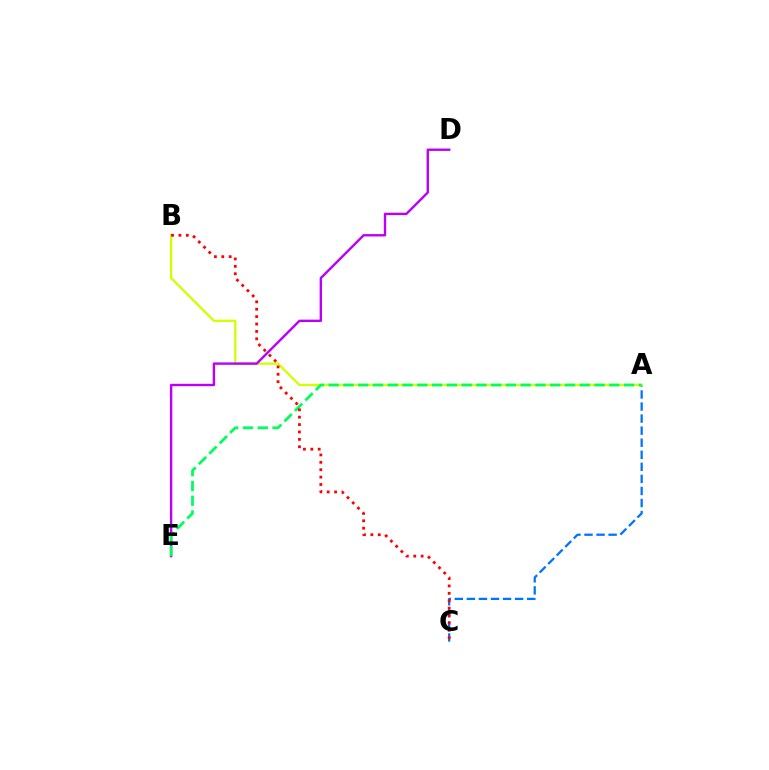{('A', 'C'): [{'color': '#0074ff', 'line_style': 'dashed', 'thickness': 1.64}], ('A', 'B'): [{'color': '#d1ff00', 'line_style': 'solid', 'thickness': 1.66}], ('D', 'E'): [{'color': '#b900ff', 'line_style': 'solid', 'thickness': 1.72}], ('A', 'E'): [{'color': '#00ff5c', 'line_style': 'dashed', 'thickness': 2.01}], ('B', 'C'): [{'color': '#ff0000', 'line_style': 'dotted', 'thickness': 2.01}]}